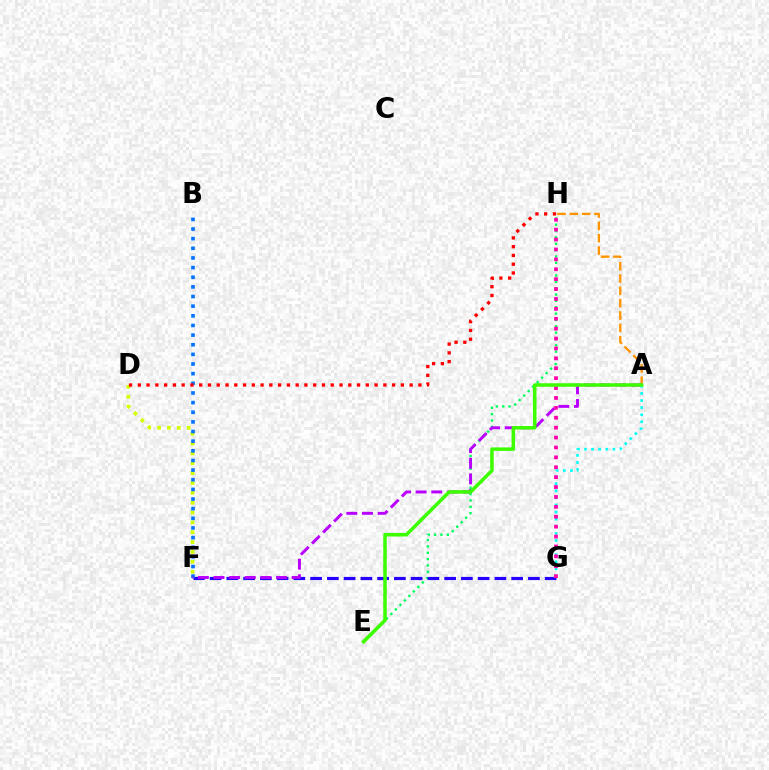{('E', 'H'): [{'color': '#00ff5c', 'line_style': 'dotted', 'thickness': 1.72}], ('F', 'G'): [{'color': '#2500ff', 'line_style': 'dashed', 'thickness': 2.28}], ('D', 'F'): [{'color': '#d1ff00', 'line_style': 'dotted', 'thickness': 2.68}], ('A', 'H'): [{'color': '#ff9400', 'line_style': 'dashed', 'thickness': 1.68}], ('B', 'F'): [{'color': '#0074ff', 'line_style': 'dotted', 'thickness': 2.62}], ('A', 'F'): [{'color': '#b900ff', 'line_style': 'dashed', 'thickness': 2.12}], ('A', 'G'): [{'color': '#00fff6', 'line_style': 'dotted', 'thickness': 1.93}], ('D', 'H'): [{'color': '#ff0000', 'line_style': 'dotted', 'thickness': 2.38}], ('G', 'H'): [{'color': '#ff00ac', 'line_style': 'dotted', 'thickness': 2.69}], ('A', 'E'): [{'color': '#3dff00', 'line_style': 'solid', 'thickness': 2.55}]}